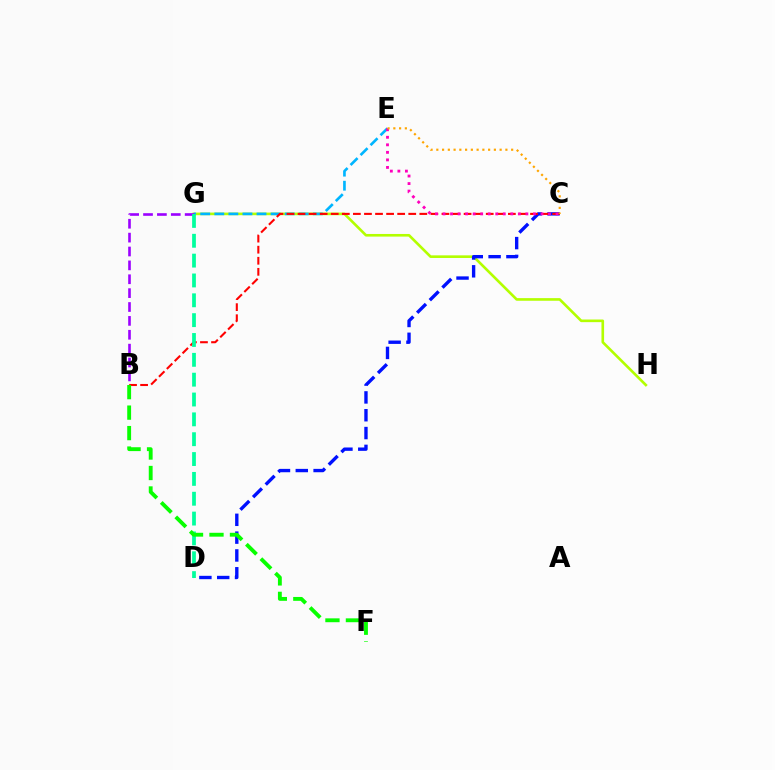{('G', 'H'): [{'color': '#b3ff00', 'line_style': 'solid', 'thickness': 1.89}], ('E', 'G'): [{'color': '#00b5ff', 'line_style': 'dashed', 'thickness': 1.91}], ('B', 'G'): [{'color': '#9b00ff', 'line_style': 'dashed', 'thickness': 1.89}], ('C', 'D'): [{'color': '#0010ff', 'line_style': 'dashed', 'thickness': 2.42}], ('B', 'C'): [{'color': '#ff0000', 'line_style': 'dashed', 'thickness': 1.5}], ('C', 'E'): [{'color': '#ff00bd', 'line_style': 'dotted', 'thickness': 2.05}, {'color': '#ffa500', 'line_style': 'dotted', 'thickness': 1.56}], ('D', 'G'): [{'color': '#00ff9d', 'line_style': 'dashed', 'thickness': 2.7}], ('B', 'F'): [{'color': '#08ff00', 'line_style': 'dashed', 'thickness': 2.78}]}